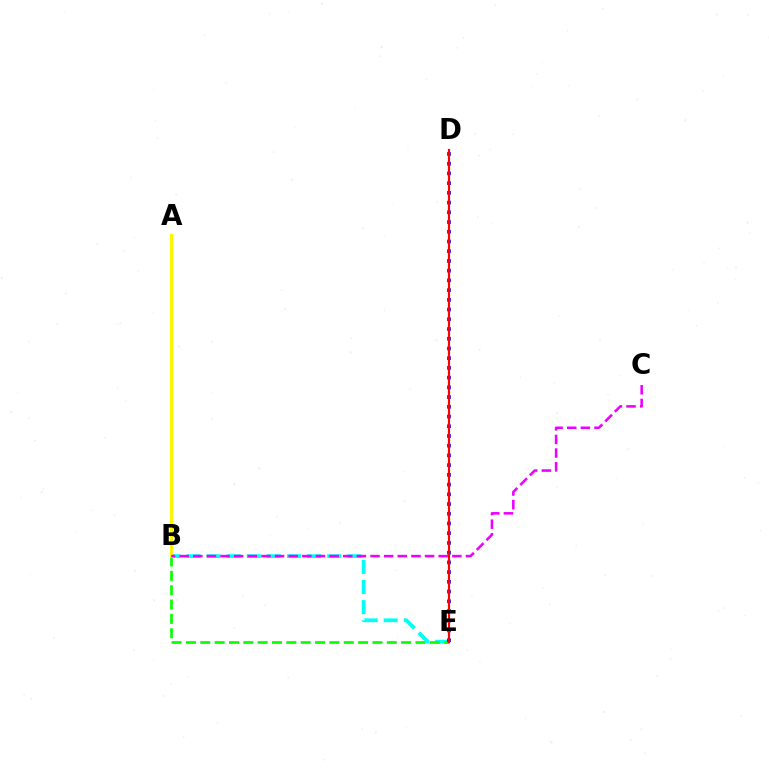{('B', 'E'): [{'color': '#00fff6', 'line_style': 'dashed', 'thickness': 2.73}, {'color': '#08ff00', 'line_style': 'dashed', 'thickness': 1.95}], ('D', 'E'): [{'color': '#0010ff', 'line_style': 'dotted', 'thickness': 2.64}, {'color': '#ff0000', 'line_style': 'solid', 'thickness': 1.56}], ('A', 'B'): [{'color': '#fcf500', 'line_style': 'solid', 'thickness': 2.21}], ('B', 'C'): [{'color': '#ee00ff', 'line_style': 'dashed', 'thickness': 1.85}]}